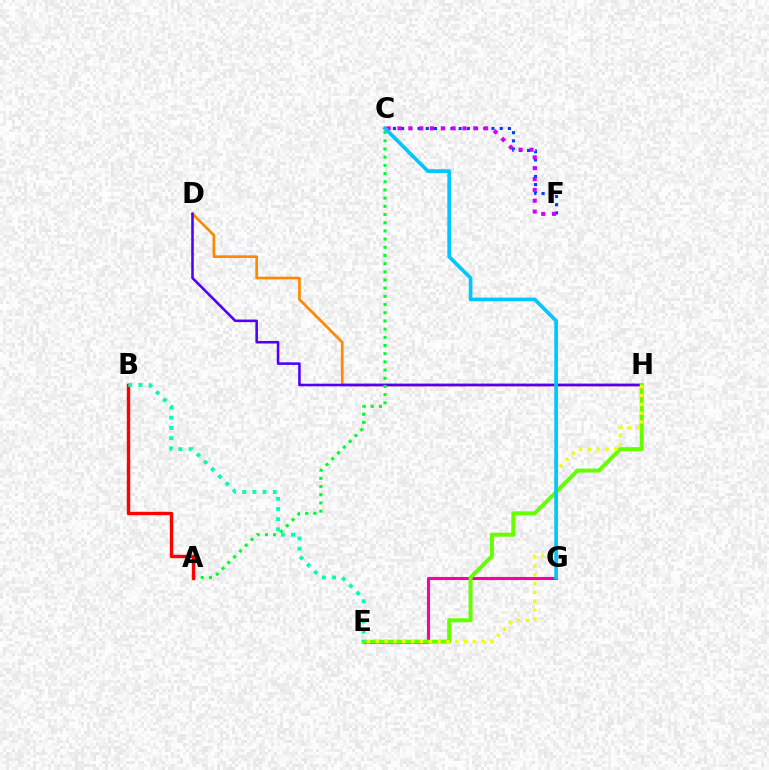{('D', 'H'): [{'color': '#ff8800', 'line_style': 'solid', 'thickness': 1.93}, {'color': '#4f00ff', 'line_style': 'solid', 'thickness': 1.86}], ('E', 'G'): [{'color': '#ff00a0', 'line_style': 'solid', 'thickness': 2.25}], ('C', 'F'): [{'color': '#003fff', 'line_style': 'dotted', 'thickness': 2.23}, {'color': '#d600ff', 'line_style': 'dotted', 'thickness': 2.94}], ('E', 'H'): [{'color': '#66ff00', 'line_style': 'solid', 'thickness': 2.86}, {'color': '#eeff00', 'line_style': 'dotted', 'thickness': 2.4}], ('A', 'C'): [{'color': '#00ff27', 'line_style': 'dotted', 'thickness': 2.22}], ('A', 'B'): [{'color': '#ff0000', 'line_style': 'solid', 'thickness': 2.45}], ('B', 'E'): [{'color': '#00ffaf', 'line_style': 'dotted', 'thickness': 2.77}], ('C', 'G'): [{'color': '#00c7ff', 'line_style': 'solid', 'thickness': 2.66}]}